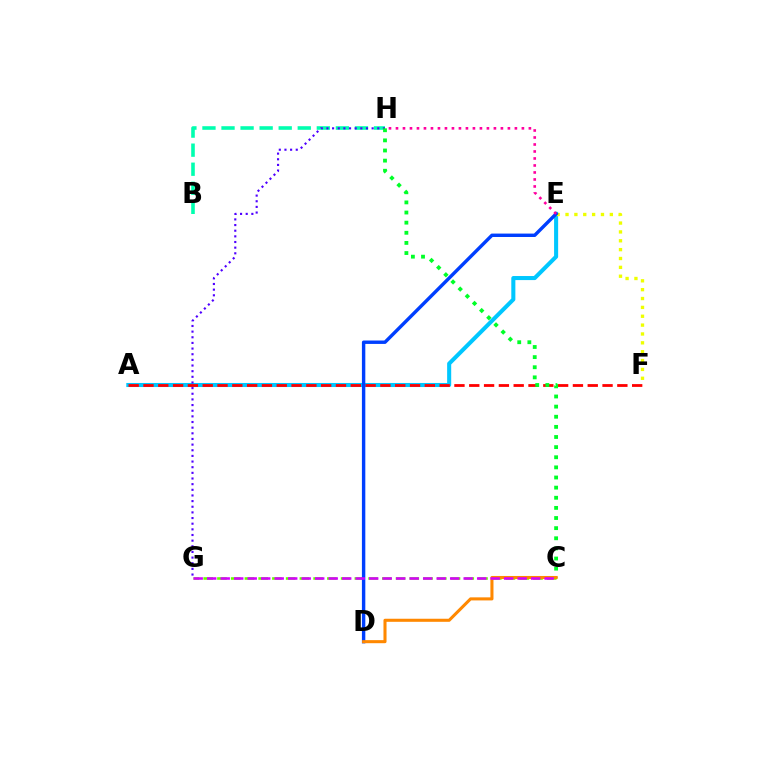{('C', 'G'): [{'color': '#66ff00', 'line_style': 'dashed', 'thickness': 1.87}, {'color': '#d600ff', 'line_style': 'dashed', 'thickness': 1.83}], ('B', 'H'): [{'color': '#00ffaf', 'line_style': 'dashed', 'thickness': 2.59}], ('A', 'E'): [{'color': '#00c7ff', 'line_style': 'solid', 'thickness': 2.92}], ('E', 'F'): [{'color': '#eeff00', 'line_style': 'dotted', 'thickness': 2.41}], ('G', 'H'): [{'color': '#4f00ff', 'line_style': 'dotted', 'thickness': 1.53}], ('A', 'F'): [{'color': '#ff0000', 'line_style': 'dashed', 'thickness': 2.01}], ('C', 'H'): [{'color': '#00ff27', 'line_style': 'dotted', 'thickness': 2.75}], ('D', 'E'): [{'color': '#003fff', 'line_style': 'solid', 'thickness': 2.46}], ('E', 'H'): [{'color': '#ff00a0', 'line_style': 'dotted', 'thickness': 1.9}], ('C', 'D'): [{'color': '#ff8800', 'line_style': 'solid', 'thickness': 2.21}]}